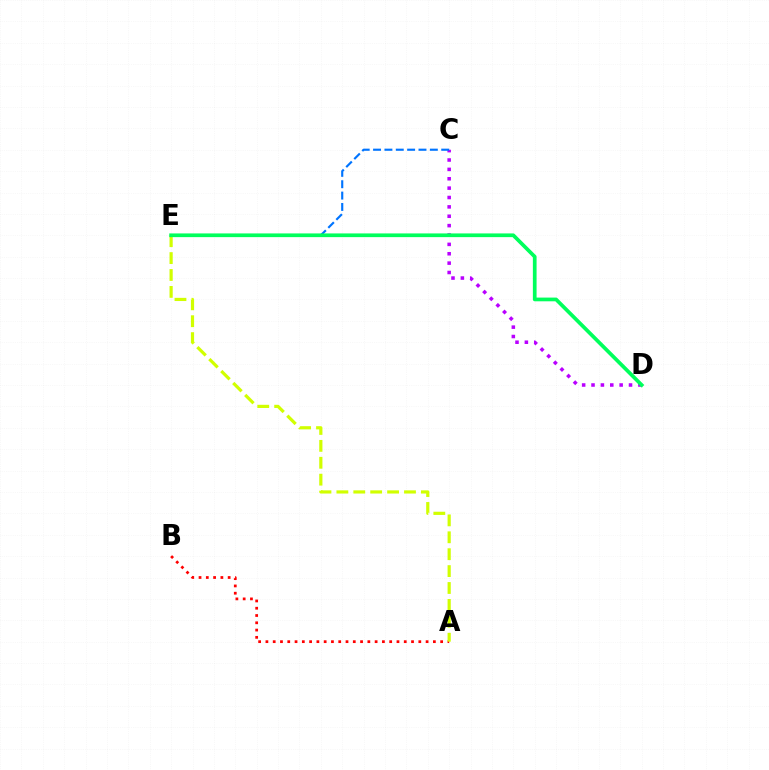{('A', 'B'): [{'color': '#ff0000', 'line_style': 'dotted', 'thickness': 1.98}], ('C', 'D'): [{'color': '#b900ff', 'line_style': 'dotted', 'thickness': 2.55}], ('A', 'E'): [{'color': '#d1ff00', 'line_style': 'dashed', 'thickness': 2.3}], ('C', 'E'): [{'color': '#0074ff', 'line_style': 'dashed', 'thickness': 1.54}], ('D', 'E'): [{'color': '#00ff5c', 'line_style': 'solid', 'thickness': 2.67}]}